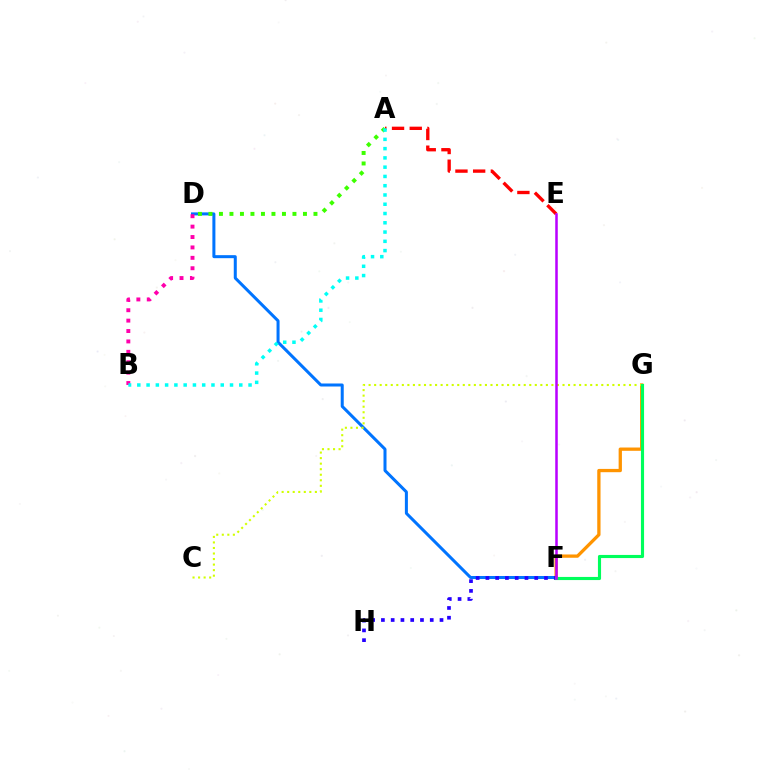{('A', 'E'): [{'color': '#ff0000', 'line_style': 'dashed', 'thickness': 2.4}], ('D', 'F'): [{'color': '#0074ff', 'line_style': 'solid', 'thickness': 2.17}], ('F', 'G'): [{'color': '#ff9400', 'line_style': 'solid', 'thickness': 2.37}, {'color': '#00ff5c', 'line_style': 'solid', 'thickness': 2.25}], ('F', 'H'): [{'color': '#2500ff', 'line_style': 'dotted', 'thickness': 2.65}], ('C', 'G'): [{'color': '#d1ff00', 'line_style': 'dotted', 'thickness': 1.51}], ('B', 'D'): [{'color': '#ff00ac', 'line_style': 'dotted', 'thickness': 2.83}], ('A', 'D'): [{'color': '#3dff00', 'line_style': 'dotted', 'thickness': 2.85}], ('E', 'F'): [{'color': '#b900ff', 'line_style': 'solid', 'thickness': 1.81}], ('A', 'B'): [{'color': '#00fff6', 'line_style': 'dotted', 'thickness': 2.52}]}